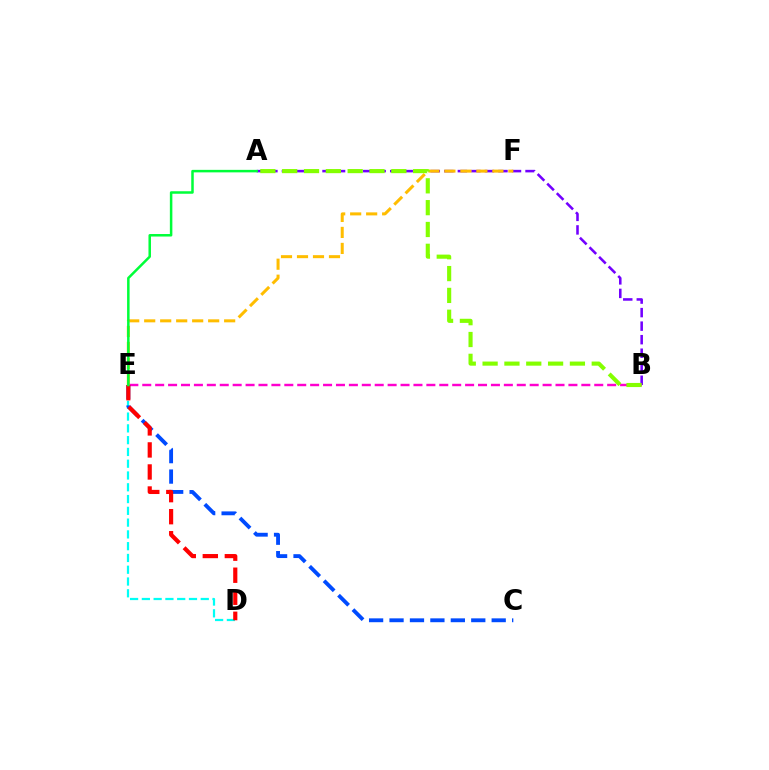{('A', 'B'): [{'color': '#7200ff', 'line_style': 'dashed', 'thickness': 1.84}, {'color': '#84ff00', 'line_style': 'dashed', 'thickness': 2.97}], ('D', 'E'): [{'color': '#00fff6', 'line_style': 'dashed', 'thickness': 1.6}, {'color': '#ff0000', 'line_style': 'dashed', 'thickness': 2.99}], ('E', 'F'): [{'color': '#ffbd00', 'line_style': 'dashed', 'thickness': 2.17}], ('B', 'E'): [{'color': '#ff00cf', 'line_style': 'dashed', 'thickness': 1.75}], ('C', 'E'): [{'color': '#004bff', 'line_style': 'dashed', 'thickness': 2.78}], ('A', 'E'): [{'color': '#00ff39', 'line_style': 'solid', 'thickness': 1.81}]}